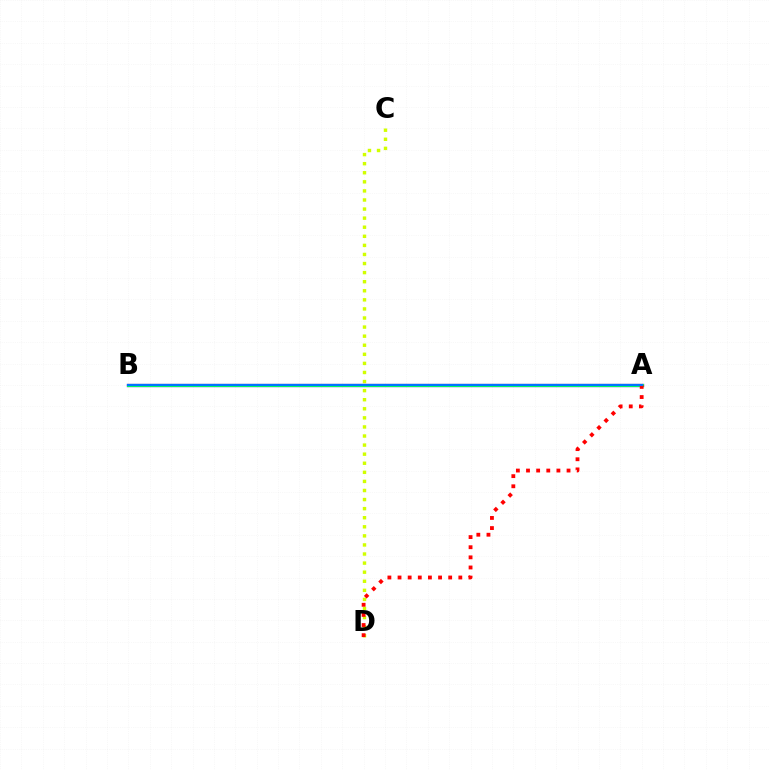{('C', 'D'): [{'color': '#d1ff00', 'line_style': 'dotted', 'thickness': 2.47}], ('A', 'B'): [{'color': '#b900ff', 'line_style': 'solid', 'thickness': 2.39}, {'color': '#00ff5c', 'line_style': 'solid', 'thickness': 2.29}, {'color': '#0074ff', 'line_style': 'solid', 'thickness': 1.5}], ('A', 'D'): [{'color': '#ff0000', 'line_style': 'dotted', 'thickness': 2.75}]}